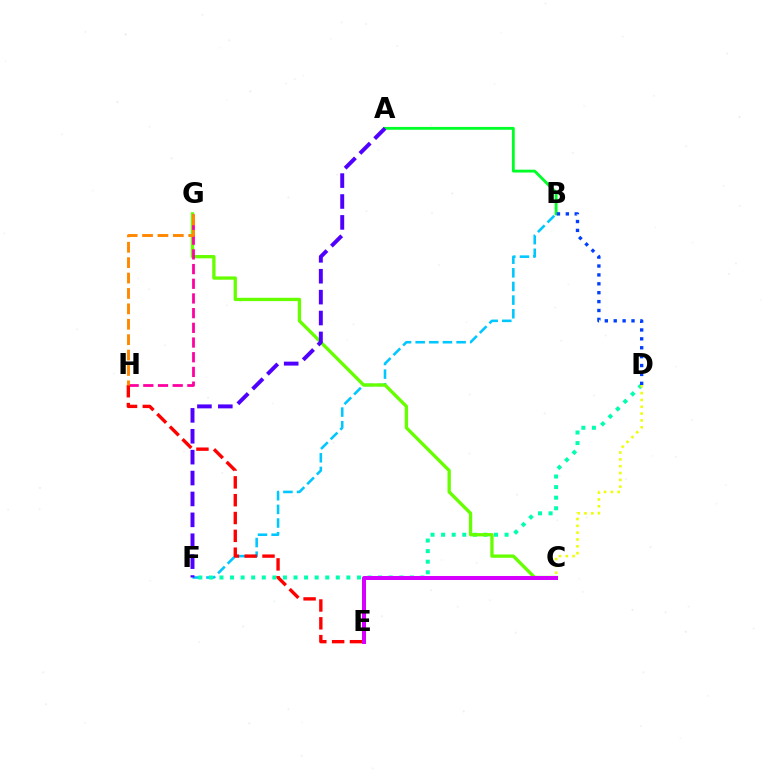{('A', 'B'): [{'color': '#00ff27', 'line_style': 'solid', 'thickness': 2.04}], ('B', 'F'): [{'color': '#00c7ff', 'line_style': 'dashed', 'thickness': 1.85}], ('D', 'F'): [{'color': '#00ffaf', 'line_style': 'dotted', 'thickness': 2.87}], ('C', 'G'): [{'color': '#66ff00', 'line_style': 'solid', 'thickness': 2.39}], ('G', 'H'): [{'color': '#ff00a0', 'line_style': 'dashed', 'thickness': 2.0}, {'color': '#ff8800', 'line_style': 'dashed', 'thickness': 2.09}], ('E', 'H'): [{'color': '#ff0000', 'line_style': 'dashed', 'thickness': 2.42}], ('C', 'E'): [{'color': '#d600ff', 'line_style': 'solid', 'thickness': 2.89}], ('B', 'D'): [{'color': '#003fff', 'line_style': 'dotted', 'thickness': 2.42}], ('A', 'F'): [{'color': '#4f00ff', 'line_style': 'dashed', 'thickness': 2.84}], ('C', 'D'): [{'color': '#eeff00', 'line_style': 'dotted', 'thickness': 1.86}]}